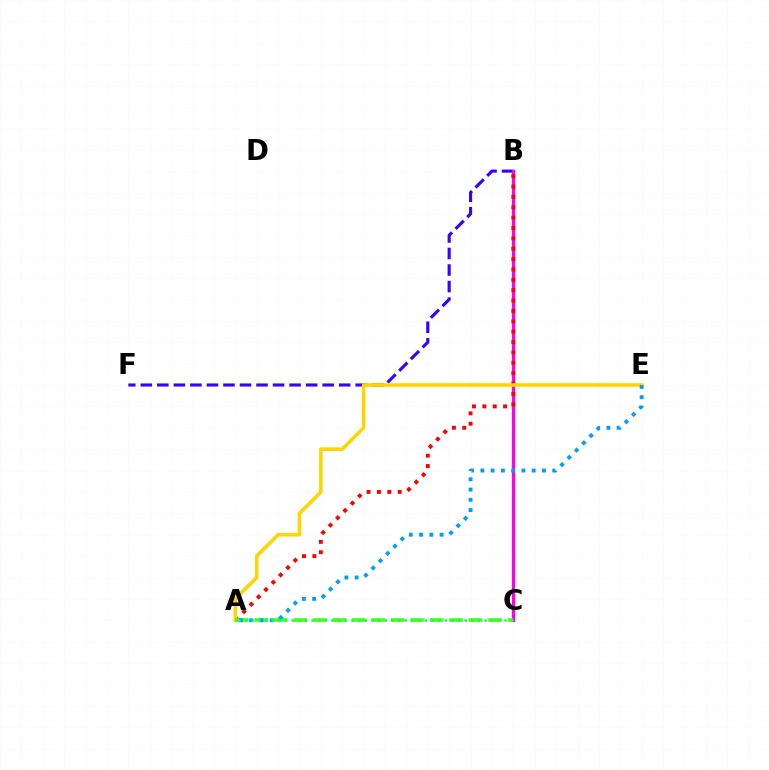{('B', 'F'): [{'color': '#3700ff', 'line_style': 'dashed', 'thickness': 2.25}], ('B', 'C'): [{'color': '#ff00ed', 'line_style': 'solid', 'thickness': 2.34}], ('A', 'B'): [{'color': '#ff0000', 'line_style': 'dotted', 'thickness': 2.82}], ('A', 'E'): [{'color': '#ffd500', 'line_style': 'solid', 'thickness': 2.57}, {'color': '#009eff', 'line_style': 'dotted', 'thickness': 2.79}], ('A', 'C'): [{'color': '#4fff00', 'line_style': 'dashed', 'thickness': 2.65}, {'color': '#00ff86', 'line_style': 'dotted', 'thickness': 1.81}]}